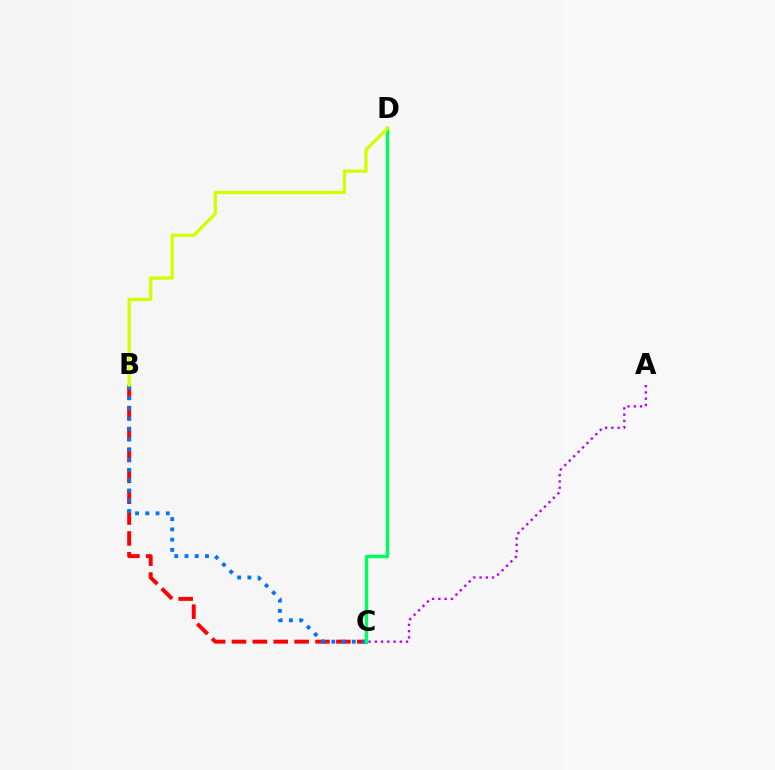{('B', 'C'): [{'color': '#ff0000', 'line_style': 'dashed', 'thickness': 2.84}, {'color': '#0074ff', 'line_style': 'dotted', 'thickness': 2.78}], ('C', 'D'): [{'color': '#00ff5c', 'line_style': 'solid', 'thickness': 2.49}], ('B', 'D'): [{'color': '#d1ff00', 'line_style': 'solid', 'thickness': 2.37}], ('A', 'C'): [{'color': '#b900ff', 'line_style': 'dotted', 'thickness': 1.7}]}